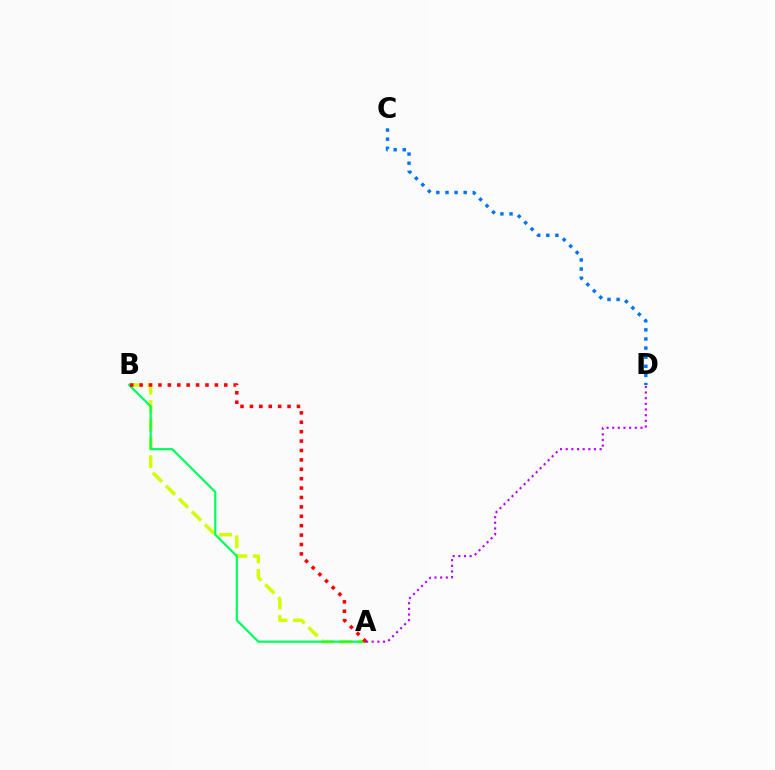{('A', 'B'): [{'color': '#d1ff00', 'line_style': 'dashed', 'thickness': 2.49}, {'color': '#00ff5c', 'line_style': 'solid', 'thickness': 1.59}, {'color': '#ff0000', 'line_style': 'dotted', 'thickness': 2.56}], ('C', 'D'): [{'color': '#0074ff', 'line_style': 'dotted', 'thickness': 2.48}], ('A', 'D'): [{'color': '#b900ff', 'line_style': 'dotted', 'thickness': 1.54}]}